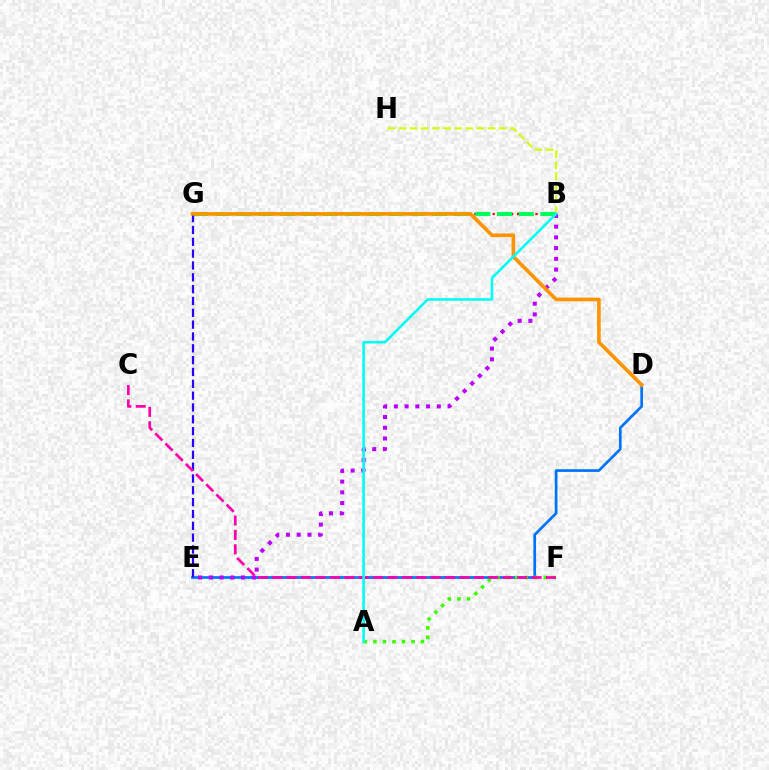{('B', 'G'): [{'color': '#ff0000', 'line_style': 'dotted', 'thickness': 1.66}, {'color': '#00ff5c', 'line_style': 'dashed', 'thickness': 2.95}], ('D', 'E'): [{'color': '#0074ff', 'line_style': 'solid', 'thickness': 1.95}], ('A', 'F'): [{'color': '#3dff00', 'line_style': 'dotted', 'thickness': 2.59}], ('B', 'H'): [{'color': '#d1ff00', 'line_style': 'dashed', 'thickness': 1.51}], ('B', 'E'): [{'color': '#b900ff', 'line_style': 'dotted', 'thickness': 2.92}], ('E', 'G'): [{'color': '#2500ff', 'line_style': 'dashed', 'thickness': 1.61}], ('C', 'F'): [{'color': '#ff00ac', 'line_style': 'dashed', 'thickness': 1.96}], ('D', 'G'): [{'color': '#ff9400', 'line_style': 'solid', 'thickness': 2.63}], ('A', 'B'): [{'color': '#00fff6', 'line_style': 'solid', 'thickness': 1.88}]}